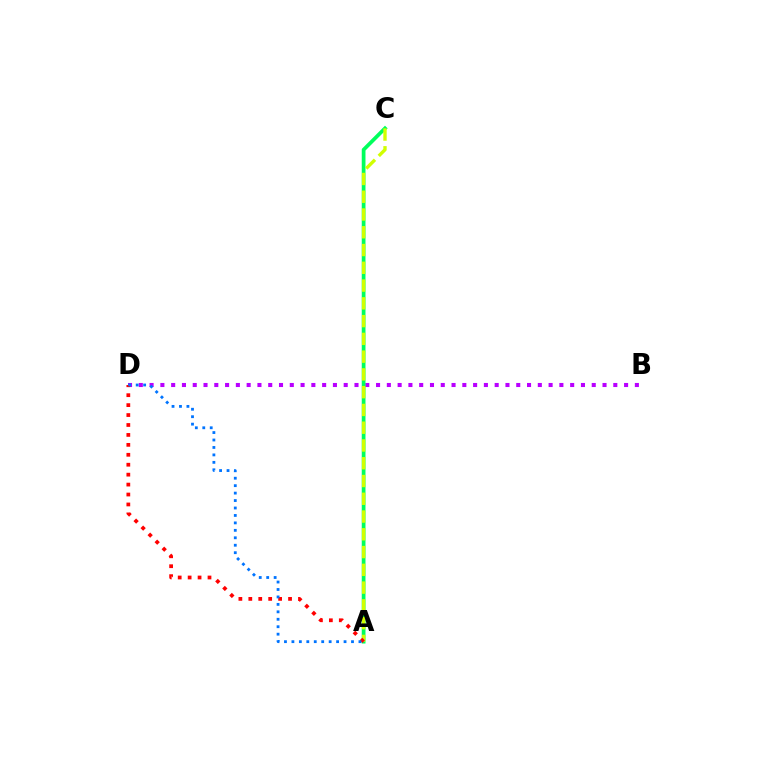{('B', 'D'): [{'color': '#b900ff', 'line_style': 'dotted', 'thickness': 2.93}], ('A', 'C'): [{'color': '#00ff5c', 'line_style': 'solid', 'thickness': 2.69}, {'color': '#d1ff00', 'line_style': 'dashed', 'thickness': 2.41}], ('A', 'D'): [{'color': '#ff0000', 'line_style': 'dotted', 'thickness': 2.7}, {'color': '#0074ff', 'line_style': 'dotted', 'thickness': 2.02}]}